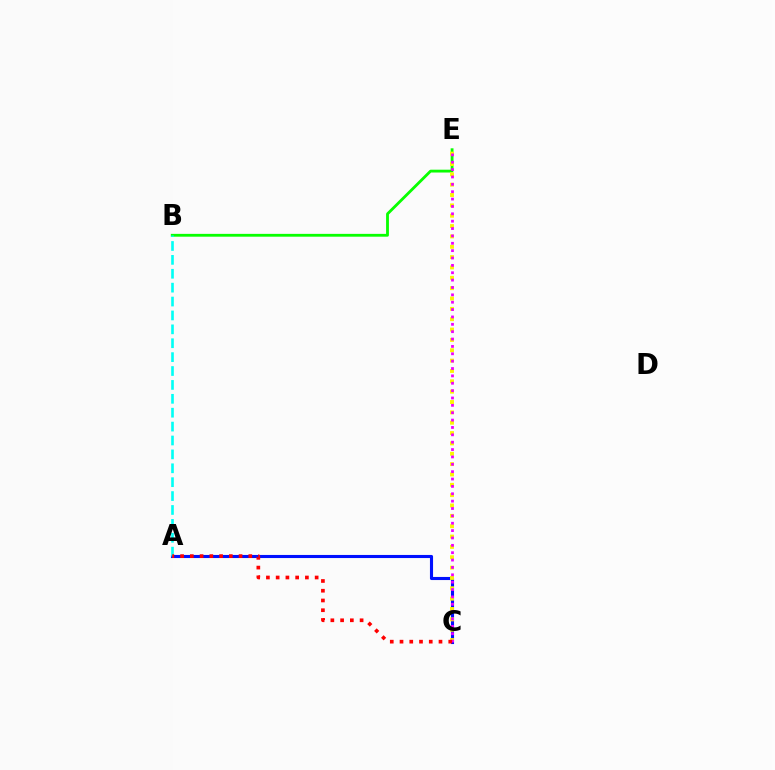{('B', 'E'): [{'color': '#08ff00', 'line_style': 'solid', 'thickness': 2.03}], ('A', 'C'): [{'color': '#0010ff', 'line_style': 'solid', 'thickness': 2.23}, {'color': '#ff0000', 'line_style': 'dotted', 'thickness': 2.65}], ('A', 'B'): [{'color': '#00fff6', 'line_style': 'dashed', 'thickness': 1.89}], ('C', 'E'): [{'color': '#fcf500', 'line_style': 'dotted', 'thickness': 2.81}, {'color': '#ee00ff', 'line_style': 'dotted', 'thickness': 2.0}]}